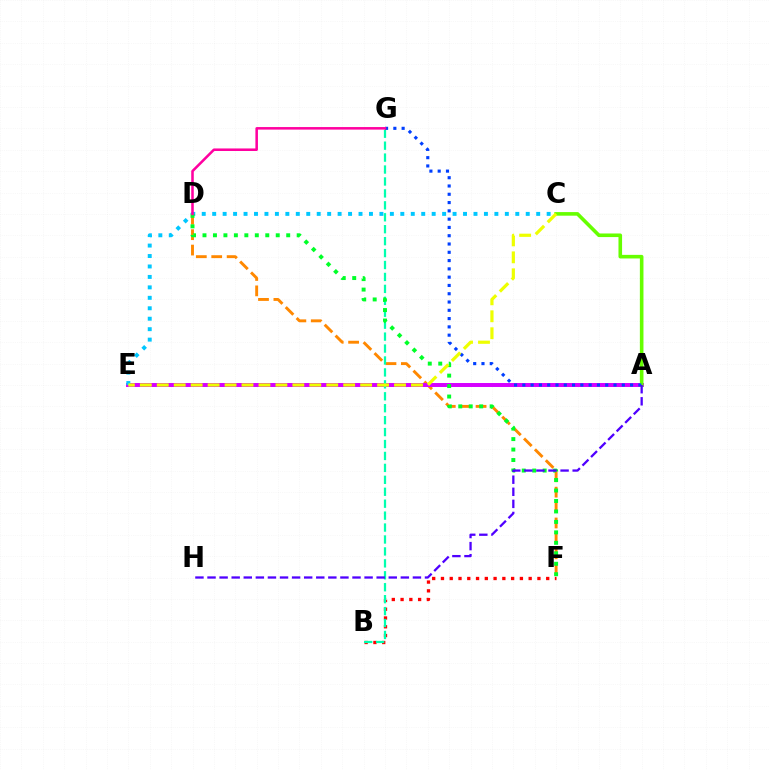{('B', 'F'): [{'color': '#ff0000', 'line_style': 'dotted', 'thickness': 2.38}], ('D', 'F'): [{'color': '#ff8800', 'line_style': 'dashed', 'thickness': 2.09}, {'color': '#00ff27', 'line_style': 'dotted', 'thickness': 2.84}], ('A', 'E'): [{'color': '#d600ff', 'line_style': 'solid', 'thickness': 2.86}], ('B', 'G'): [{'color': '#00ffaf', 'line_style': 'dashed', 'thickness': 1.62}], ('C', 'E'): [{'color': '#00c7ff', 'line_style': 'dotted', 'thickness': 2.84}, {'color': '#eeff00', 'line_style': 'dashed', 'thickness': 2.3}], ('A', 'C'): [{'color': '#66ff00', 'line_style': 'solid', 'thickness': 2.59}], ('A', 'G'): [{'color': '#003fff', 'line_style': 'dotted', 'thickness': 2.25}], ('A', 'H'): [{'color': '#4f00ff', 'line_style': 'dashed', 'thickness': 1.64}], ('D', 'G'): [{'color': '#ff00a0', 'line_style': 'solid', 'thickness': 1.83}]}